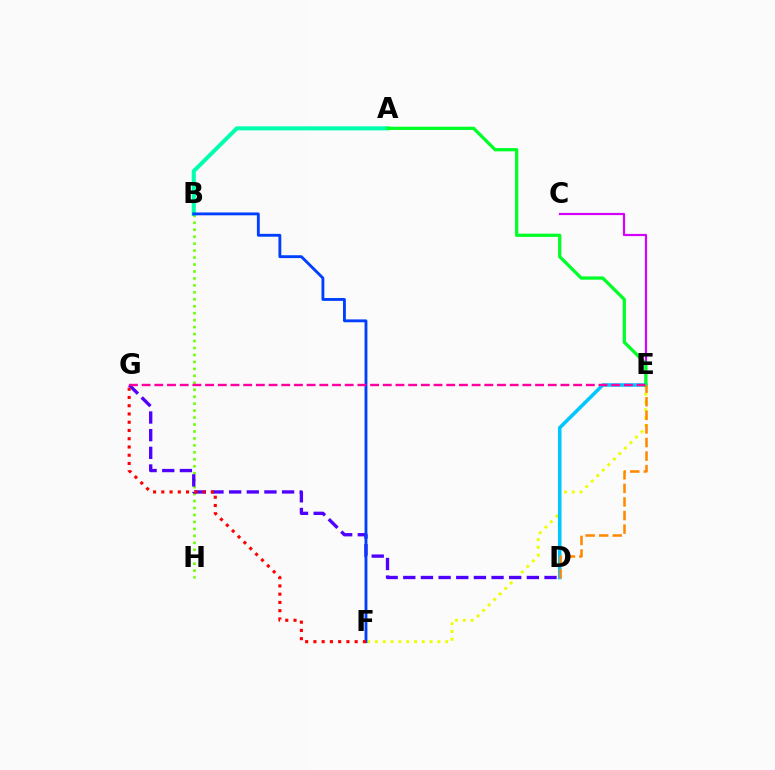{('C', 'E'): [{'color': '#d600ff', 'line_style': 'solid', 'thickness': 1.58}], ('E', 'F'): [{'color': '#eeff00', 'line_style': 'dotted', 'thickness': 2.12}], ('B', 'H'): [{'color': '#66ff00', 'line_style': 'dotted', 'thickness': 1.89}], ('D', 'E'): [{'color': '#00c7ff', 'line_style': 'solid', 'thickness': 2.57}, {'color': '#ff8800', 'line_style': 'dashed', 'thickness': 1.84}], ('A', 'B'): [{'color': '#00ffaf', 'line_style': 'solid', 'thickness': 2.91}], ('D', 'G'): [{'color': '#4f00ff', 'line_style': 'dashed', 'thickness': 2.4}], ('A', 'E'): [{'color': '#00ff27', 'line_style': 'solid', 'thickness': 2.34}], ('B', 'F'): [{'color': '#003fff', 'line_style': 'solid', 'thickness': 2.05}], ('E', 'G'): [{'color': '#ff00a0', 'line_style': 'dashed', 'thickness': 1.72}], ('F', 'G'): [{'color': '#ff0000', 'line_style': 'dotted', 'thickness': 2.24}]}